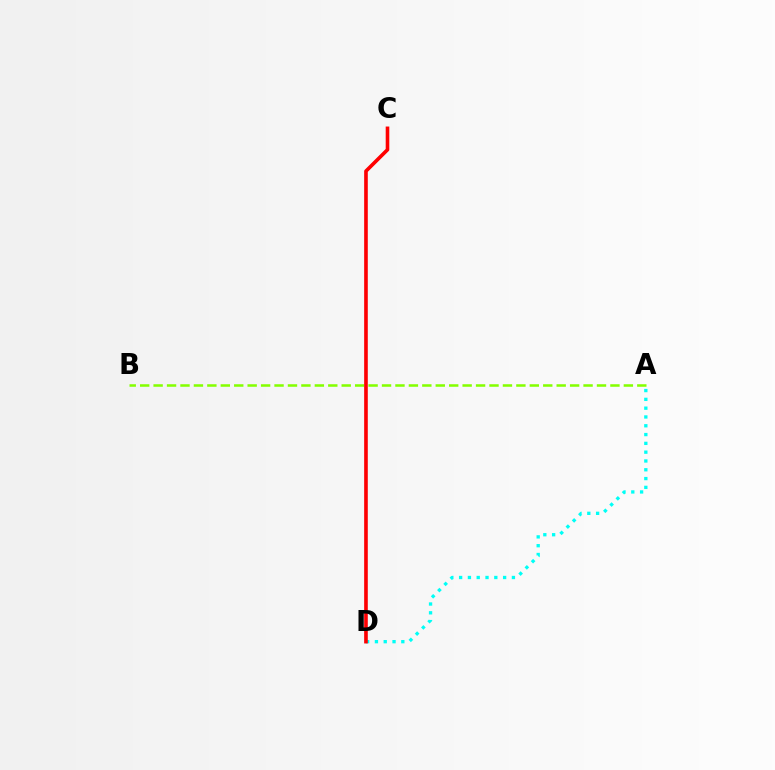{('A', 'B'): [{'color': '#84ff00', 'line_style': 'dashed', 'thickness': 1.83}], ('C', 'D'): [{'color': '#7200ff', 'line_style': 'solid', 'thickness': 1.6}, {'color': '#ff0000', 'line_style': 'solid', 'thickness': 2.59}], ('A', 'D'): [{'color': '#00fff6', 'line_style': 'dotted', 'thickness': 2.39}]}